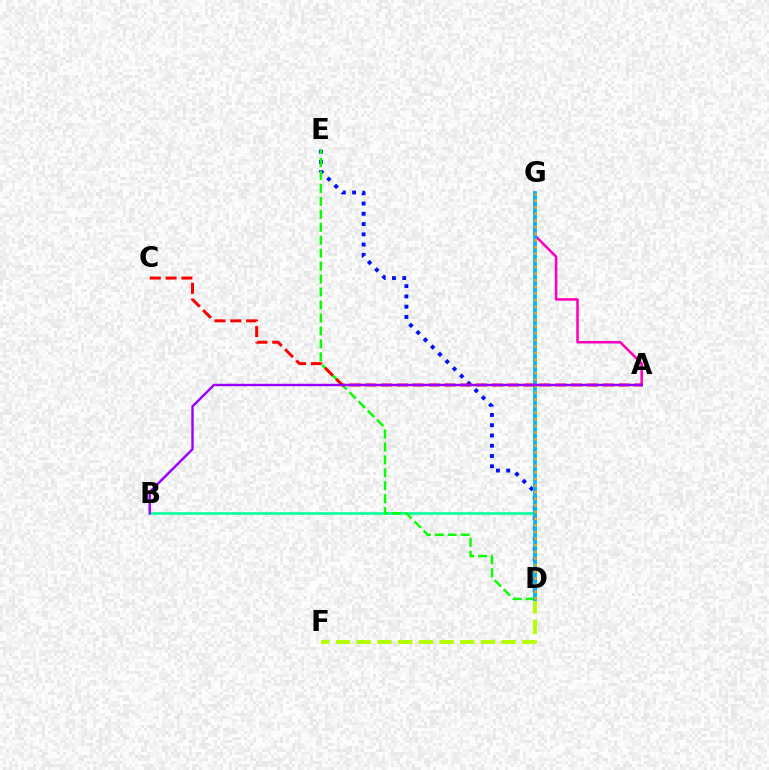{('B', 'D'): [{'color': '#00ff9d', 'line_style': 'solid', 'thickness': 1.88}], ('D', 'F'): [{'color': '#b3ff00', 'line_style': 'dashed', 'thickness': 2.81}], ('D', 'E'): [{'color': '#0010ff', 'line_style': 'dotted', 'thickness': 2.79}, {'color': '#08ff00', 'line_style': 'dashed', 'thickness': 1.76}], ('A', 'G'): [{'color': '#ff00bd', 'line_style': 'solid', 'thickness': 1.84}], ('D', 'G'): [{'color': '#00b5ff', 'line_style': 'solid', 'thickness': 2.71}, {'color': '#ffa500', 'line_style': 'dotted', 'thickness': 1.8}], ('A', 'C'): [{'color': '#ff0000', 'line_style': 'dashed', 'thickness': 2.15}], ('A', 'B'): [{'color': '#9b00ff', 'line_style': 'solid', 'thickness': 1.75}]}